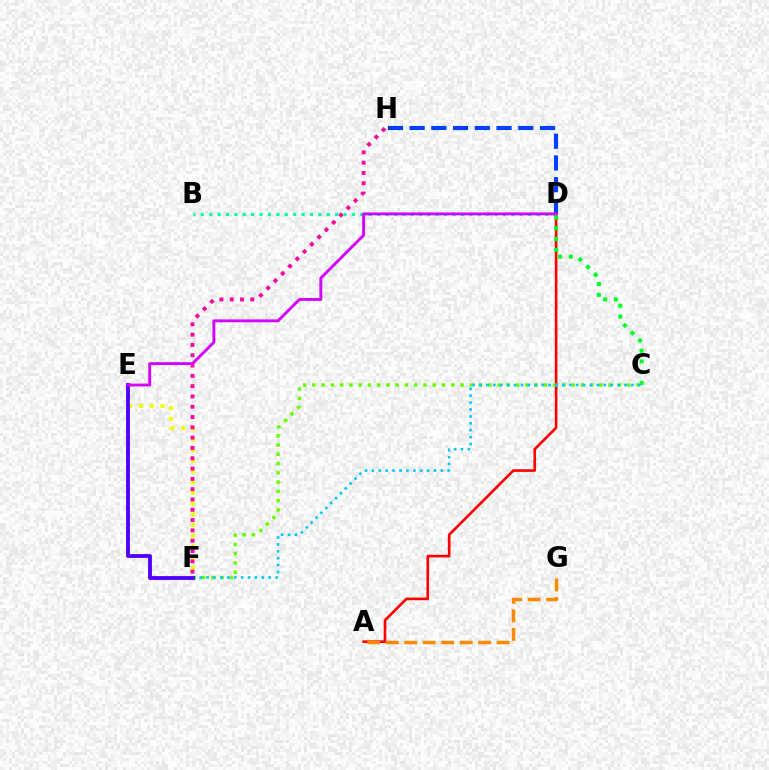{('A', 'D'): [{'color': '#ff0000', 'line_style': 'solid', 'thickness': 1.9}], ('E', 'F'): [{'color': '#eeff00', 'line_style': 'dotted', 'thickness': 2.9}, {'color': '#4f00ff', 'line_style': 'solid', 'thickness': 2.76}], ('C', 'D'): [{'color': '#00ff27', 'line_style': 'dotted', 'thickness': 2.92}], ('C', 'F'): [{'color': '#66ff00', 'line_style': 'dotted', 'thickness': 2.52}, {'color': '#00c7ff', 'line_style': 'dotted', 'thickness': 1.88}], ('A', 'G'): [{'color': '#ff8800', 'line_style': 'dashed', 'thickness': 2.51}], ('F', 'H'): [{'color': '#ff00a0', 'line_style': 'dotted', 'thickness': 2.8}], ('B', 'D'): [{'color': '#00ffaf', 'line_style': 'dotted', 'thickness': 2.28}], ('D', 'H'): [{'color': '#003fff', 'line_style': 'dashed', 'thickness': 2.95}], ('D', 'E'): [{'color': '#d600ff', 'line_style': 'solid', 'thickness': 2.08}]}